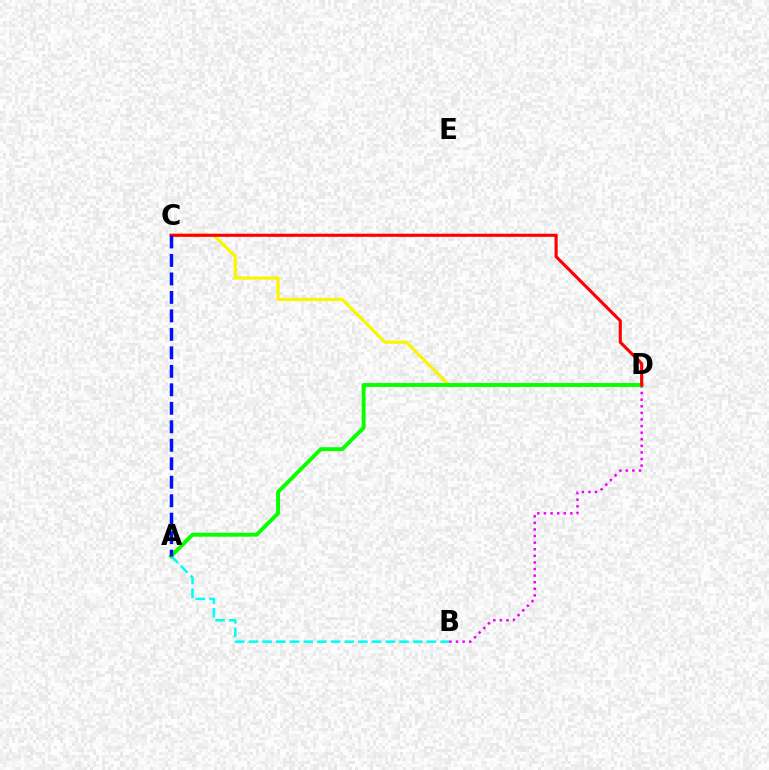{('A', 'B'): [{'color': '#00fff6', 'line_style': 'dashed', 'thickness': 1.86}], ('B', 'D'): [{'color': '#ee00ff', 'line_style': 'dotted', 'thickness': 1.79}], ('C', 'D'): [{'color': '#fcf500', 'line_style': 'solid', 'thickness': 2.29}, {'color': '#ff0000', 'line_style': 'solid', 'thickness': 2.24}], ('A', 'D'): [{'color': '#08ff00', 'line_style': 'solid', 'thickness': 2.8}], ('A', 'C'): [{'color': '#0010ff', 'line_style': 'dashed', 'thickness': 2.51}]}